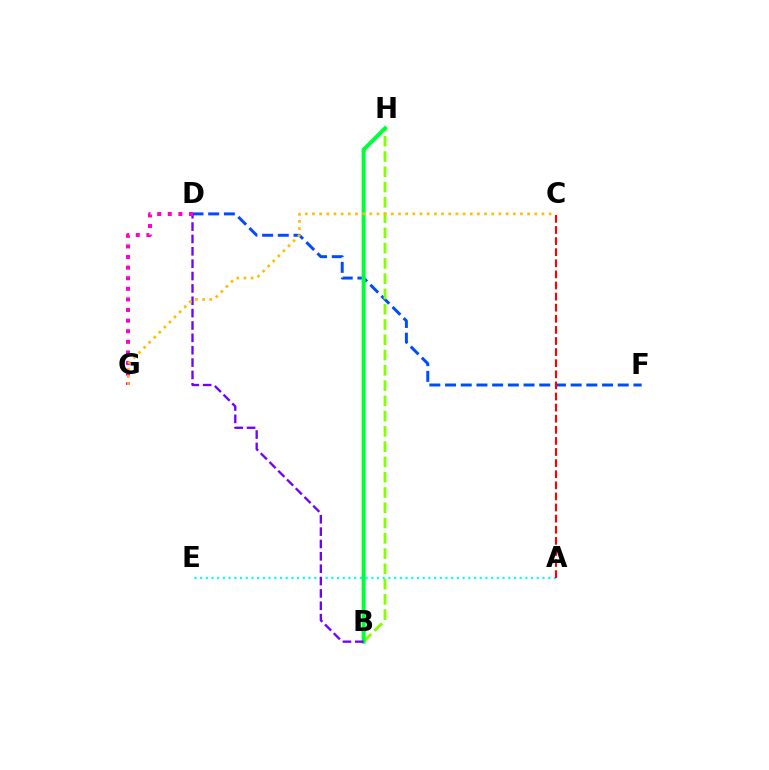{('D', 'F'): [{'color': '#004bff', 'line_style': 'dashed', 'thickness': 2.13}], ('A', 'E'): [{'color': '#00fff6', 'line_style': 'dotted', 'thickness': 1.55}], ('B', 'H'): [{'color': '#84ff00', 'line_style': 'dashed', 'thickness': 2.07}, {'color': '#00ff39', 'line_style': 'solid', 'thickness': 2.9}], ('A', 'C'): [{'color': '#ff0000', 'line_style': 'dashed', 'thickness': 1.51}], ('B', 'D'): [{'color': '#7200ff', 'line_style': 'dashed', 'thickness': 1.68}], ('D', 'G'): [{'color': '#ff00cf', 'line_style': 'dotted', 'thickness': 2.88}], ('C', 'G'): [{'color': '#ffbd00', 'line_style': 'dotted', 'thickness': 1.95}]}